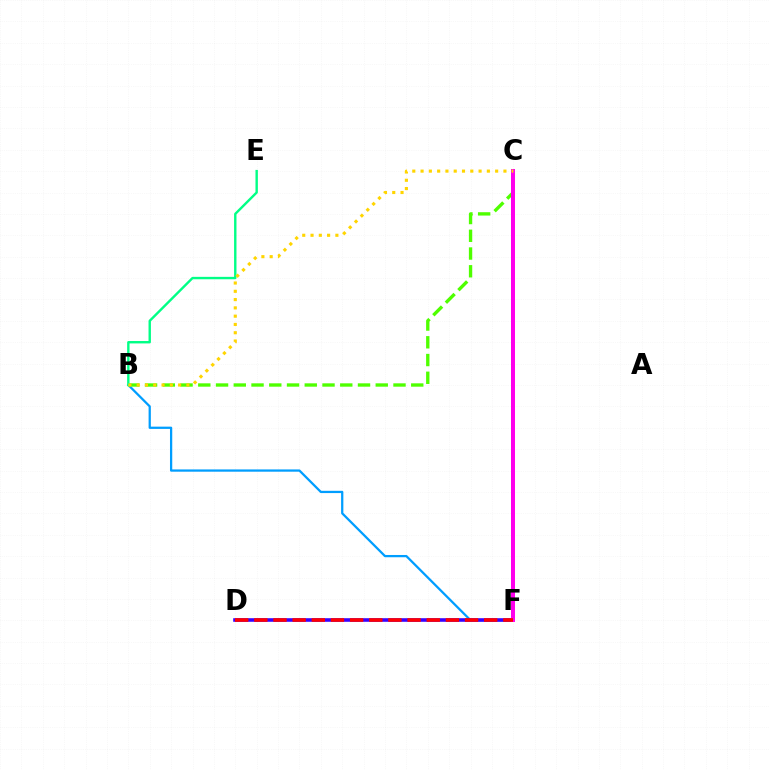{('B', 'F'): [{'color': '#009eff', 'line_style': 'solid', 'thickness': 1.63}], ('D', 'F'): [{'color': '#3700ff', 'line_style': 'solid', 'thickness': 2.58}, {'color': '#ff0000', 'line_style': 'dashed', 'thickness': 2.6}], ('B', 'C'): [{'color': '#4fff00', 'line_style': 'dashed', 'thickness': 2.41}, {'color': '#ffd500', 'line_style': 'dotted', 'thickness': 2.25}], ('C', 'F'): [{'color': '#ff00ed', 'line_style': 'solid', 'thickness': 2.88}], ('B', 'E'): [{'color': '#00ff86', 'line_style': 'solid', 'thickness': 1.73}]}